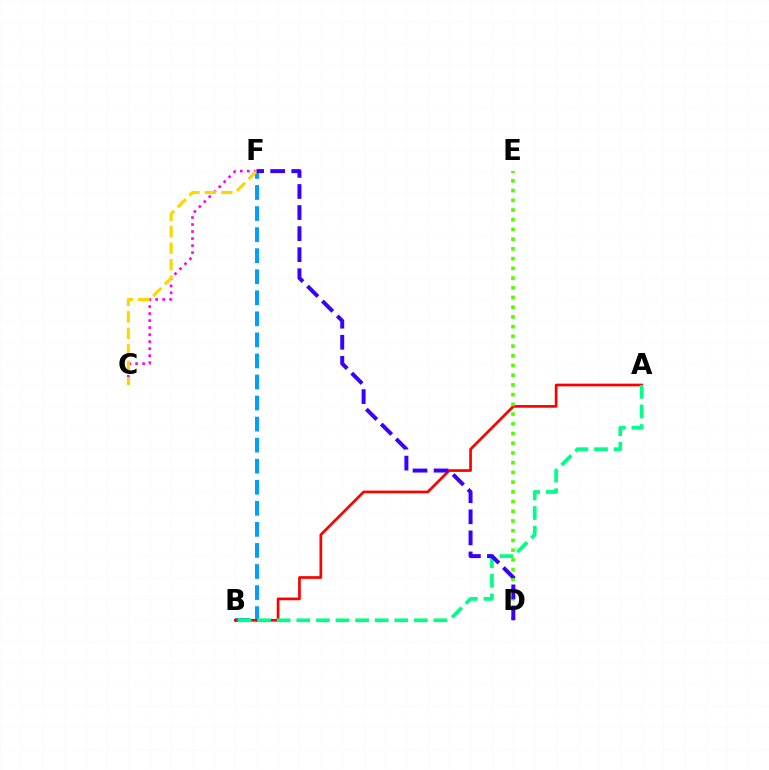{('B', 'F'): [{'color': '#009eff', 'line_style': 'dashed', 'thickness': 2.86}], ('A', 'B'): [{'color': '#ff0000', 'line_style': 'solid', 'thickness': 1.94}, {'color': '#00ff86', 'line_style': 'dashed', 'thickness': 2.66}], ('D', 'E'): [{'color': '#4fff00', 'line_style': 'dotted', 'thickness': 2.64}], ('C', 'F'): [{'color': '#ff00ed', 'line_style': 'dotted', 'thickness': 1.91}, {'color': '#ffd500', 'line_style': 'dashed', 'thickness': 2.24}], ('D', 'F'): [{'color': '#3700ff', 'line_style': 'dashed', 'thickness': 2.86}]}